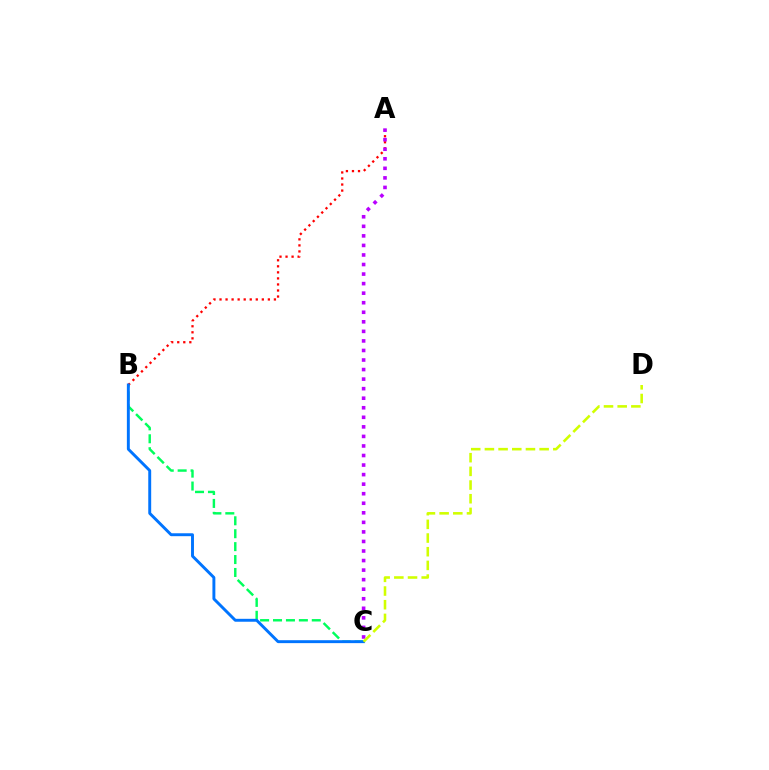{('B', 'C'): [{'color': '#00ff5c', 'line_style': 'dashed', 'thickness': 1.76}, {'color': '#0074ff', 'line_style': 'solid', 'thickness': 2.1}], ('A', 'B'): [{'color': '#ff0000', 'line_style': 'dotted', 'thickness': 1.64}], ('A', 'C'): [{'color': '#b900ff', 'line_style': 'dotted', 'thickness': 2.59}], ('C', 'D'): [{'color': '#d1ff00', 'line_style': 'dashed', 'thickness': 1.86}]}